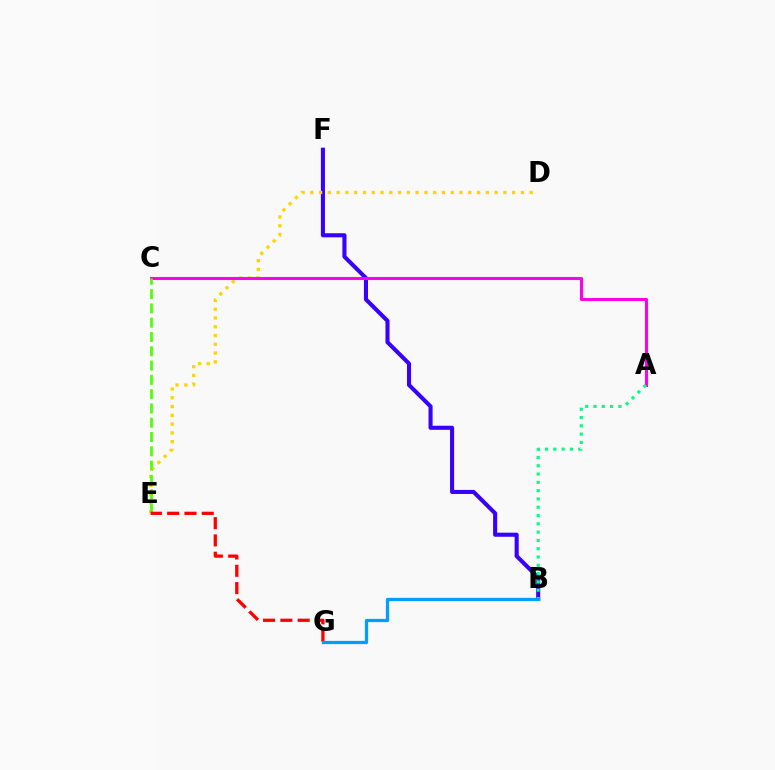{('B', 'F'): [{'color': '#3700ff', 'line_style': 'solid', 'thickness': 2.93}], ('D', 'E'): [{'color': '#ffd500', 'line_style': 'dotted', 'thickness': 2.38}], ('A', 'C'): [{'color': '#ff00ed', 'line_style': 'solid', 'thickness': 2.2}], ('C', 'E'): [{'color': '#4fff00', 'line_style': 'dashed', 'thickness': 1.94}], ('A', 'B'): [{'color': '#00ff86', 'line_style': 'dotted', 'thickness': 2.25}], ('E', 'G'): [{'color': '#ff0000', 'line_style': 'dashed', 'thickness': 2.35}], ('B', 'G'): [{'color': '#009eff', 'line_style': 'solid', 'thickness': 2.35}]}